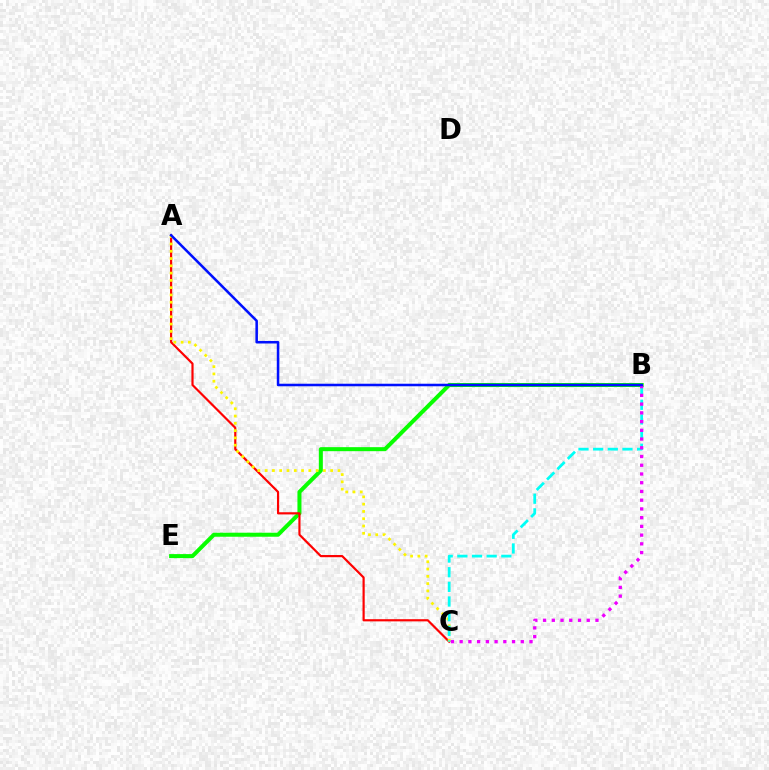{('B', 'E'): [{'color': '#08ff00', 'line_style': 'solid', 'thickness': 2.89}], ('A', 'C'): [{'color': '#ff0000', 'line_style': 'solid', 'thickness': 1.57}, {'color': '#fcf500', 'line_style': 'dotted', 'thickness': 1.98}], ('B', 'C'): [{'color': '#00fff6', 'line_style': 'dashed', 'thickness': 1.99}, {'color': '#ee00ff', 'line_style': 'dotted', 'thickness': 2.37}], ('A', 'B'): [{'color': '#0010ff', 'line_style': 'solid', 'thickness': 1.83}]}